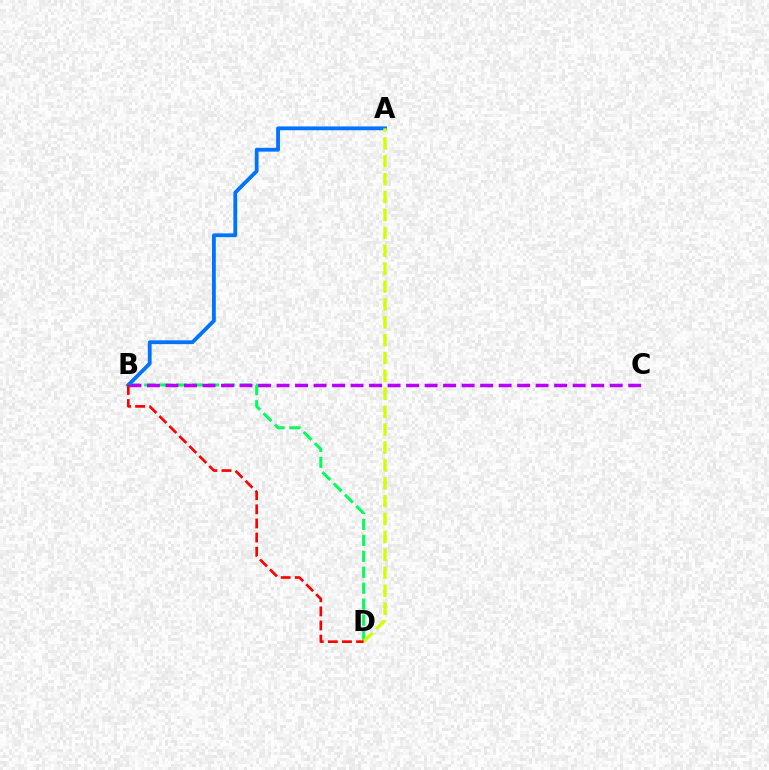{('B', 'D'): [{'color': '#00ff5c', 'line_style': 'dashed', 'thickness': 2.17}, {'color': '#ff0000', 'line_style': 'dashed', 'thickness': 1.92}], ('B', 'C'): [{'color': '#b900ff', 'line_style': 'dashed', 'thickness': 2.51}], ('A', 'B'): [{'color': '#0074ff', 'line_style': 'solid', 'thickness': 2.74}], ('A', 'D'): [{'color': '#d1ff00', 'line_style': 'dashed', 'thickness': 2.43}]}